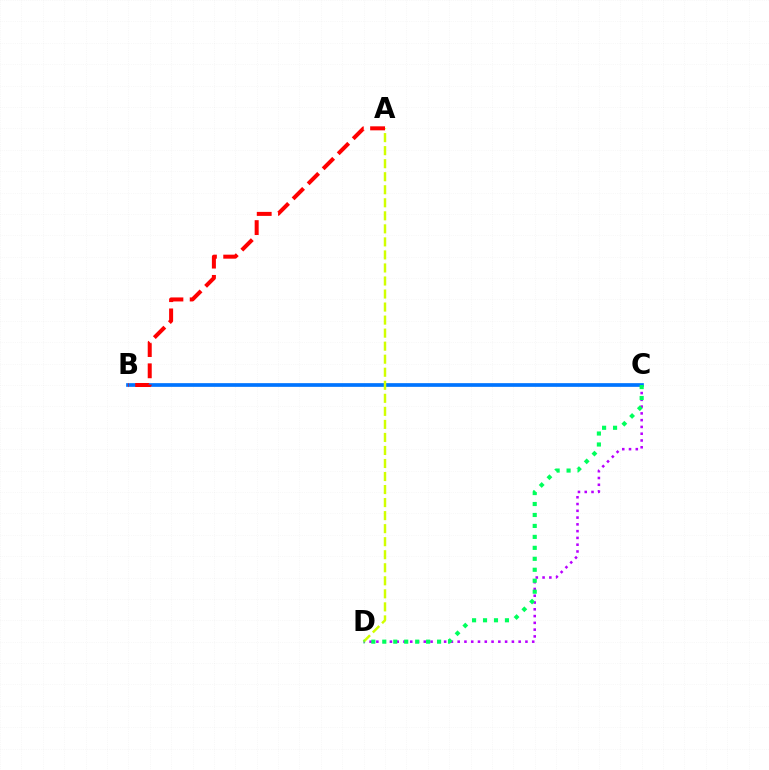{('C', 'D'): [{'color': '#b900ff', 'line_style': 'dotted', 'thickness': 1.84}, {'color': '#00ff5c', 'line_style': 'dotted', 'thickness': 2.98}], ('B', 'C'): [{'color': '#0074ff', 'line_style': 'solid', 'thickness': 2.66}], ('A', 'D'): [{'color': '#d1ff00', 'line_style': 'dashed', 'thickness': 1.77}], ('A', 'B'): [{'color': '#ff0000', 'line_style': 'dashed', 'thickness': 2.89}]}